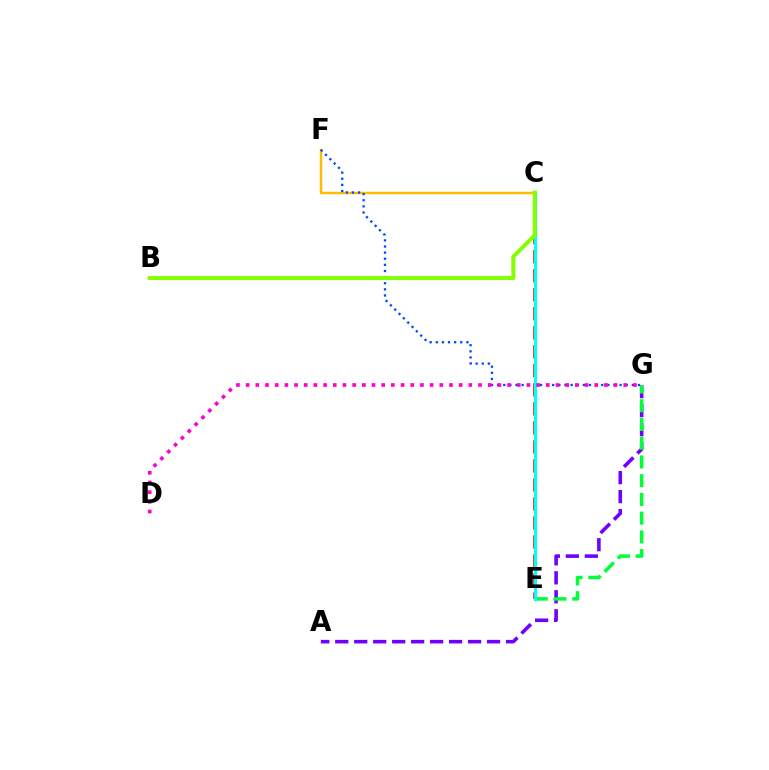{('A', 'G'): [{'color': '#7200ff', 'line_style': 'dashed', 'thickness': 2.58}], ('C', 'F'): [{'color': '#ffbd00', 'line_style': 'solid', 'thickness': 1.77}], ('E', 'G'): [{'color': '#00ff39', 'line_style': 'dashed', 'thickness': 2.55}], ('C', 'E'): [{'color': '#ff0000', 'line_style': 'dashed', 'thickness': 2.58}, {'color': '#00fff6', 'line_style': 'solid', 'thickness': 2.29}], ('F', 'G'): [{'color': '#004bff', 'line_style': 'dotted', 'thickness': 1.66}], ('B', 'C'): [{'color': '#84ff00', 'line_style': 'solid', 'thickness': 2.87}], ('D', 'G'): [{'color': '#ff00cf', 'line_style': 'dotted', 'thickness': 2.63}]}